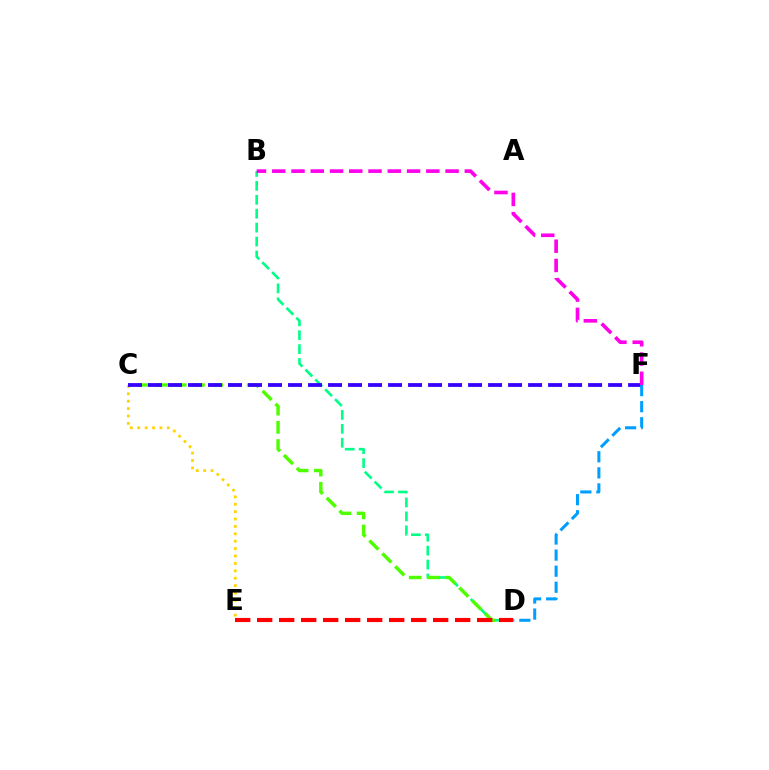{('B', 'D'): [{'color': '#00ff86', 'line_style': 'dashed', 'thickness': 1.89}], ('C', 'E'): [{'color': '#ffd500', 'line_style': 'dotted', 'thickness': 2.01}], ('C', 'D'): [{'color': '#4fff00', 'line_style': 'dashed', 'thickness': 2.48}], ('D', 'E'): [{'color': '#ff0000', 'line_style': 'dashed', 'thickness': 2.99}], ('C', 'F'): [{'color': '#3700ff', 'line_style': 'dashed', 'thickness': 2.72}], ('D', 'F'): [{'color': '#009eff', 'line_style': 'dashed', 'thickness': 2.18}], ('B', 'F'): [{'color': '#ff00ed', 'line_style': 'dashed', 'thickness': 2.62}]}